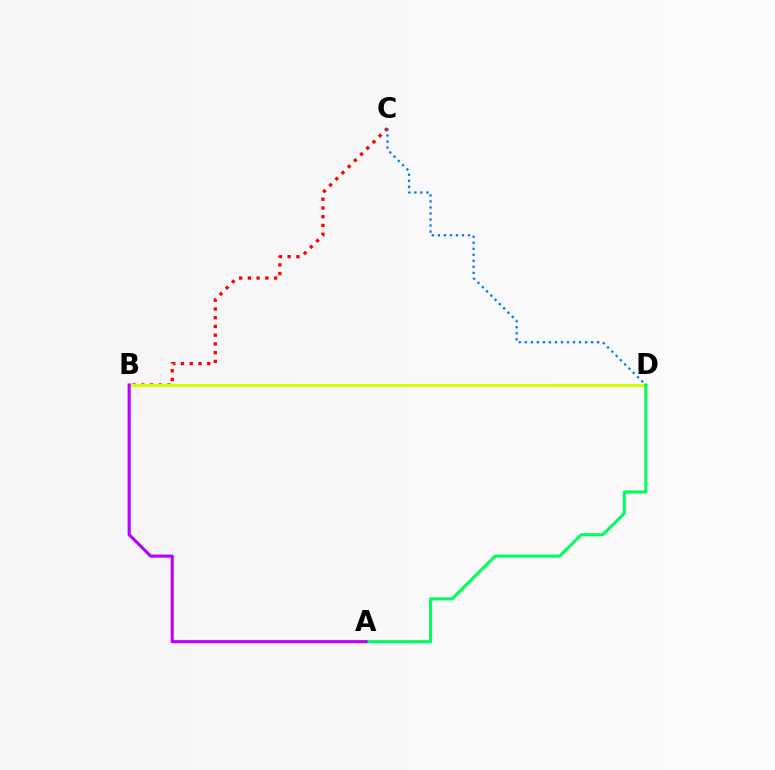{('B', 'C'): [{'color': '#ff0000', 'line_style': 'dotted', 'thickness': 2.37}], ('B', 'D'): [{'color': '#d1ff00', 'line_style': 'solid', 'thickness': 2.2}], ('A', 'D'): [{'color': '#00ff5c', 'line_style': 'solid', 'thickness': 2.2}], ('A', 'B'): [{'color': '#b900ff', 'line_style': 'solid', 'thickness': 2.23}], ('C', 'D'): [{'color': '#0074ff', 'line_style': 'dotted', 'thickness': 1.64}]}